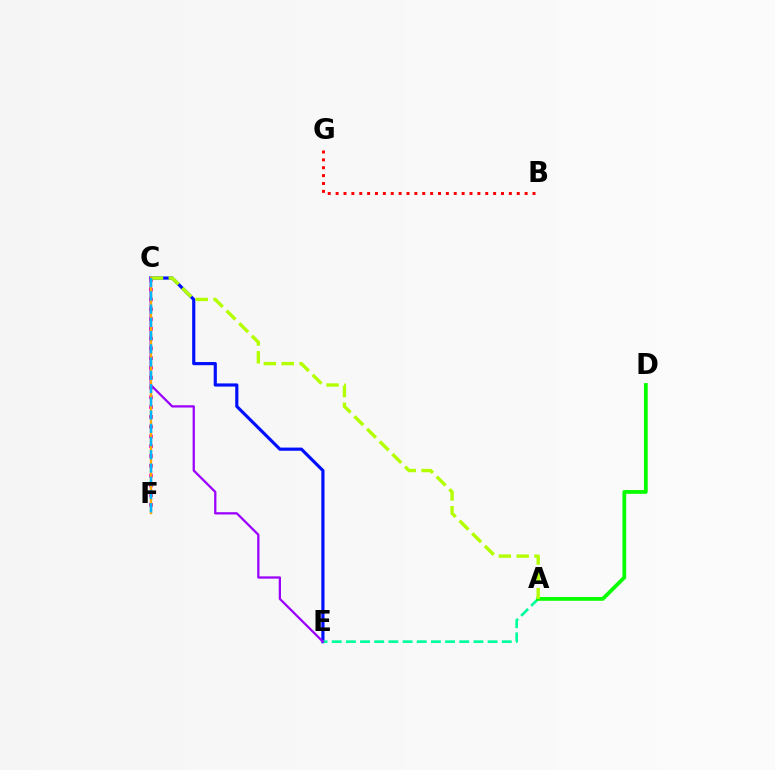{('C', 'E'): [{'color': '#0010ff', 'line_style': 'solid', 'thickness': 2.28}, {'color': '#9b00ff', 'line_style': 'solid', 'thickness': 1.63}], ('A', 'E'): [{'color': '#00ff9d', 'line_style': 'dashed', 'thickness': 1.93}], ('C', 'F'): [{'color': '#ff00bd', 'line_style': 'dotted', 'thickness': 2.66}, {'color': '#ffa500', 'line_style': 'solid', 'thickness': 1.68}, {'color': '#00b5ff', 'line_style': 'dashed', 'thickness': 1.8}], ('A', 'D'): [{'color': '#08ff00', 'line_style': 'solid', 'thickness': 2.73}], ('A', 'C'): [{'color': '#b3ff00', 'line_style': 'dashed', 'thickness': 2.43}], ('B', 'G'): [{'color': '#ff0000', 'line_style': 'dotted', 'thickness': 2.14}]}